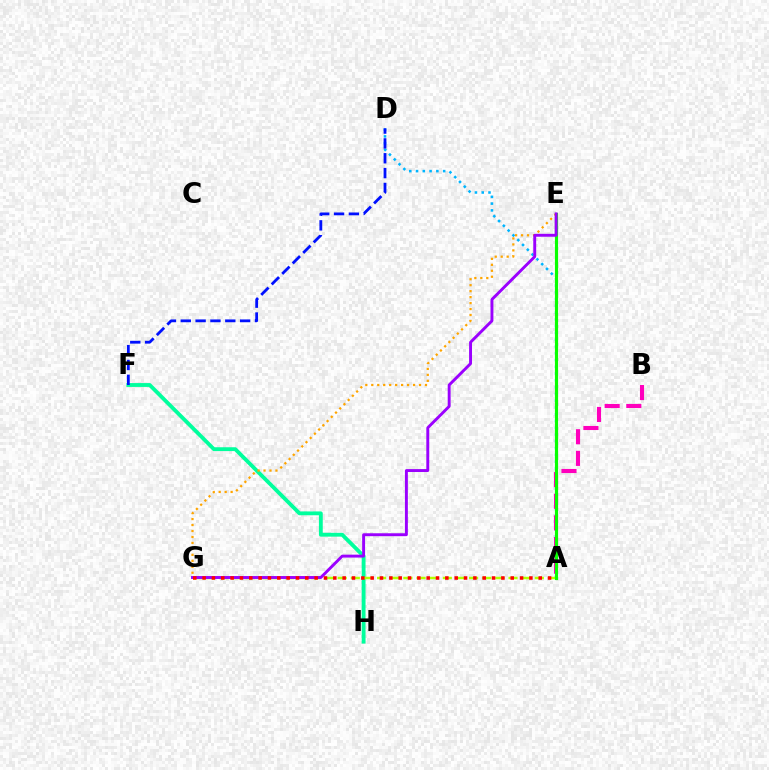{('A', 'D'): [{'color': '#00b5ff', 'line_style': 'dotted', 'thickness': 1.84}], ('A', 'B'): [{'color': '#ff00bd', 'line_style': 'dashed', 'thickness': 2.94}], ('F', 'H'): [{'color': '#00ff9d', 'line_style': 'solid', 'thickness': 2.76}], ('A', 'G'): [{'color': '#b3ff00', 'line_style': 'dashed', 'thickness': 1.79}, {'color': '#ff0000', 'line_style': 'dotted', 'thickness': 2.54}], ('E', 'G'): [{'color': '#ffa500', 'line_style': 'dotted', 'thickness': 1.62}, {'color': '#9b00ff', 'line_style': 'solid', 'thickness': 2.1}], ('A', 'E'): [{'color': '#08ff00', 'line_style': 'solid', 'thickness': 2.27}], ('D', 'F'): [{'color': '#0010ff', 'line_style': 'dashed', 'thickness': 2.02}]}